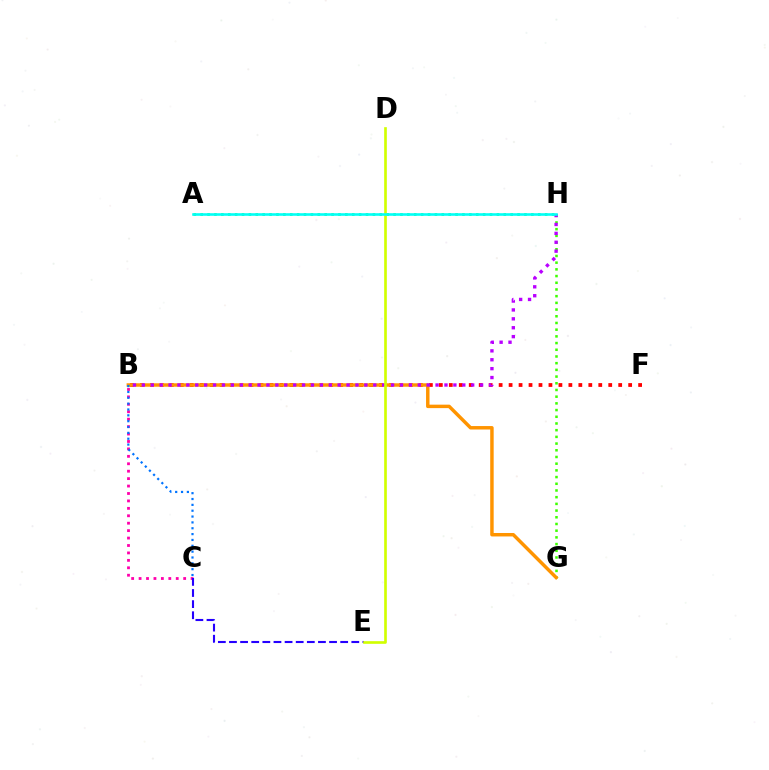{('G', 'H'): [{'color': '#3dff00', 'line_style': 'dotted', 'thickness': 1.82}], ('B', 'C'): [{'color': '#ff00ac', 'line_style': 'dotted', 'thickness': 2.02}, {'color': '#0074ff', 'line_style': 'dotted', 'thickness': 1.59}], ('B', 'F'): [{'color': '#ff0000', 'line_style': 'dotted', 'thickness': 2.71}], ('B', 'G'): [{'color': '#ff9400', 'line_style': 'solid', 'thickness': 2.49}], ('A', 'H'): [{'color': '#00ff5c', 'line_style': 'dotted', 'thickness': 1.87}, {'color': '#00fff6', 'line_style': 'solid', 'thickness': 1.86}], ('C', 'E'): [{'color': '#2500ff', 'line_style': 'dashed', 'thickness': 1.51}], ('B', 'H'): [{'color': '#b900ff', 'line_style': 'dotted', 'thickness': 2.42}], ('D', 'E'): [{'color': '#d1ff00', 'line_style': 'solid', 'thickness': 1.91}]}